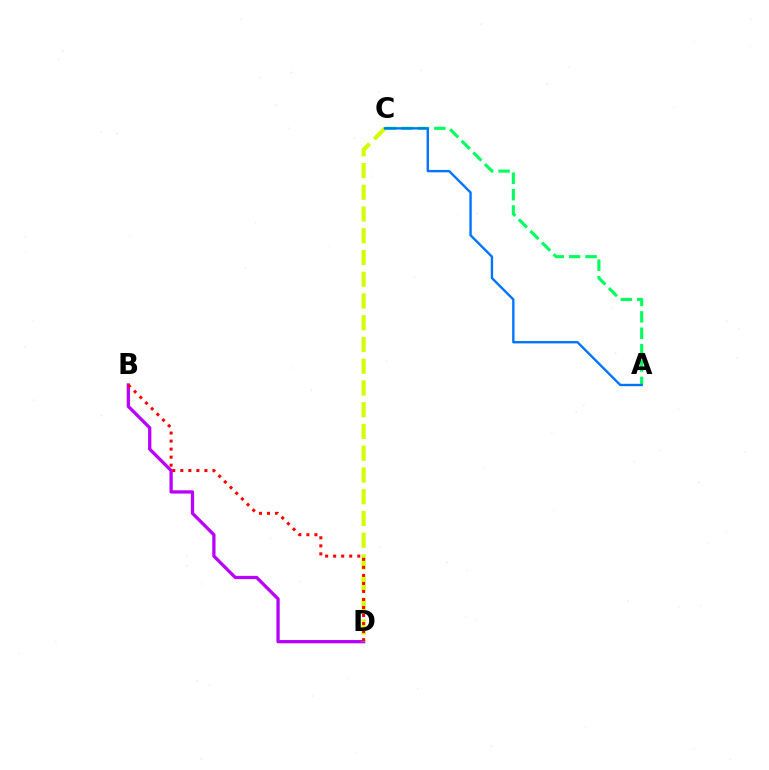{('B', 'D'): [{'color': '#b900ff', 'line_style': 'solid', 'thickness': 2.37}, {'color': '#ff0000', 'line_style': 'dotted', 'thickness': 2.18}], ('C', 'D'): [{'color': '#d1ff00', 'line_style': 'dashed', 'thickness': 2.95}], ('A', 'C'): [{'color': '#00ff5c', 'line_style': 'dashed', 'thickness': 2.23}, {'color': '#0074ff', 'line_style': 'solid', 'thickness': 1.71}]}